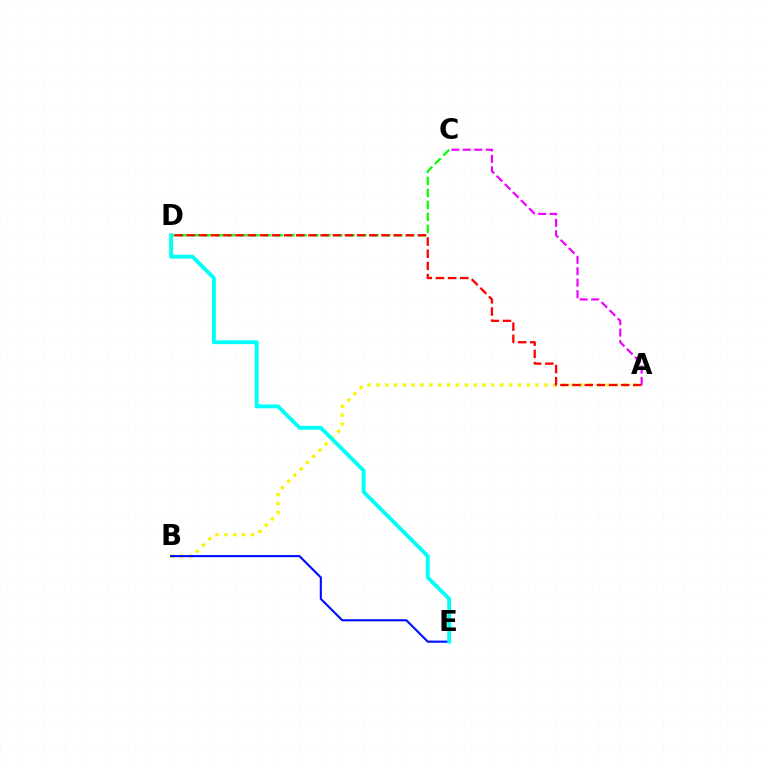{('A', 'B'): [{'color': '#fcf500', 'line_style': 'dotted', 'thickness': 2.4}], ('B', 'E'): [{'color': '#0010ff', 'line_style': 'solid', 'thickness': 1.54}], ('C', 'D'): [{'color': '#08ff00', 'line_style': 'dashed', 'thickness': 1.63}], ('D', 'E'): [{'color': '#00fff6', 'line_style': 'solid', 'thickness': 2.78}], ('A', 'D'): [{'color': '#ff0000', 'line_style': 'dashed', 'thickness': 1.65}], ('A', 'C'): [{'color': '#ee00ff', 'line_style': 'dashed', 'thickness': 1.56}]}